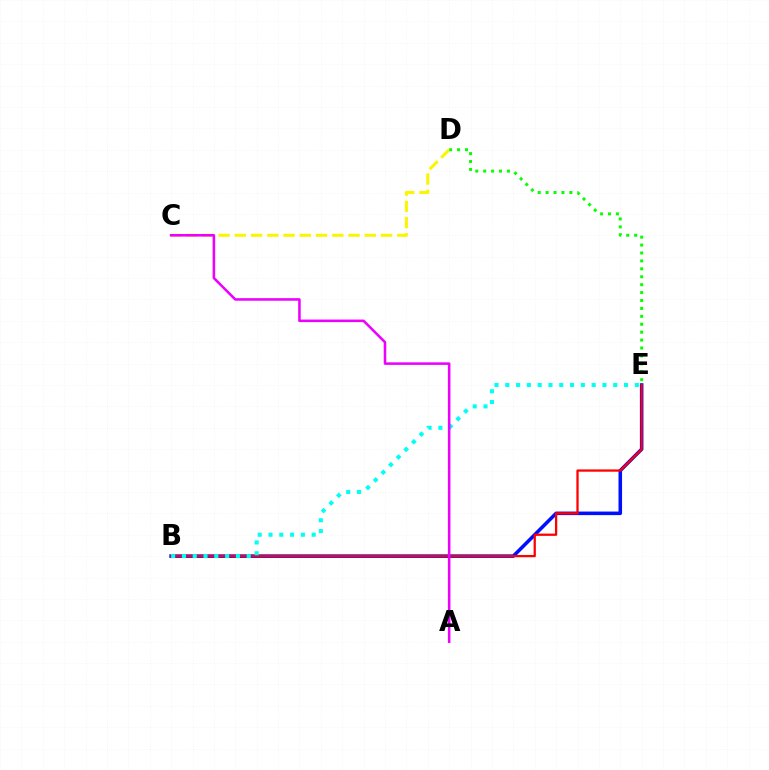{('C', 'D'): [{'color': '#fcf500', 'line_style': 'dashed', 'thickness': 2.21}], ('B', 'E'): [{'color': '#0010ff', 'line_style': 'solid', 'thickness': 2.56}, {'color': '#ff0000', 'line_style': 'solid', 'thickness': 1.64}, {'color': '#00fff6', 'line_style': 'dotted', 'thickness': 2.93}], ('A', 'C'): [{'color': '#ee00ff', 'line_style': 'solid', 'thickness': 1.84}], ('D', 'E'): [{'color': '#08ff00', 'line_style': 'dotted', 'thickness': 2.15}]}